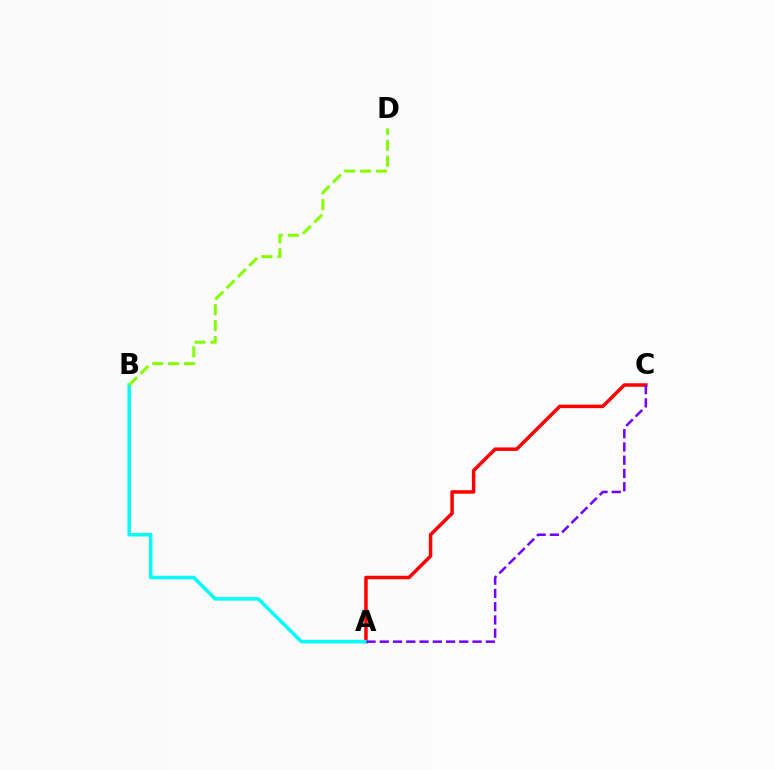{('A', 'C'): [{'color': '#ff0000', 'line_style': 'solid', 'thickness': 2.51}, {'color': '#7200ff', 'line_style': 'dashed', 'thickness': 1.8}], ('A', 'B'): [{'color': '#00fff6', 'line_style': 'solid', 'thickness': 2.52}], ('B', 'D'): [{'color': '#84ff00', 'line_style': 'dashed', 'thickness': 2.16}]}